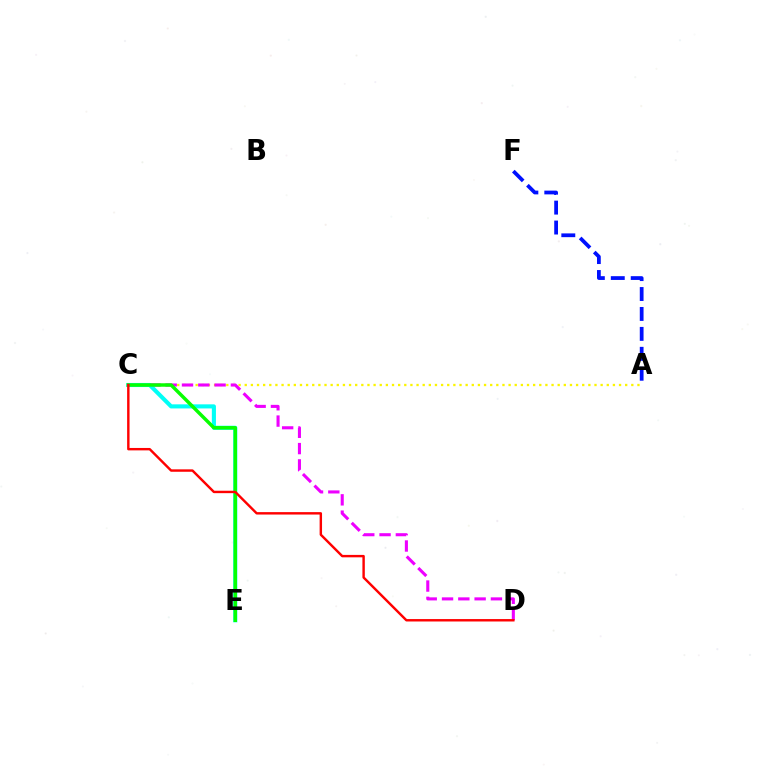{('A', 'C'): [{'color': '#fcf500', 'line_style': 'dotted', 'thickness': 1.67}], ('C', 'D'): [{'color': '#ee00ff', 'line_style': 'dashed', 'thickness': 2.21}, {'color': '#ff0000', 'line_style': 'solid', 'thickness': 1.74}], ('C', 'E'): [{'color': '#00fff6', 'line_style': 'solid', 'thickness': 2.95}, {'color': '#08ff00', 'line_style': 'solid', 'thickness': 2.49}], ('A', 'F'): [{'color': '#0010ff', 'line_style': 'dashed', 'thickness': 2.71}]}